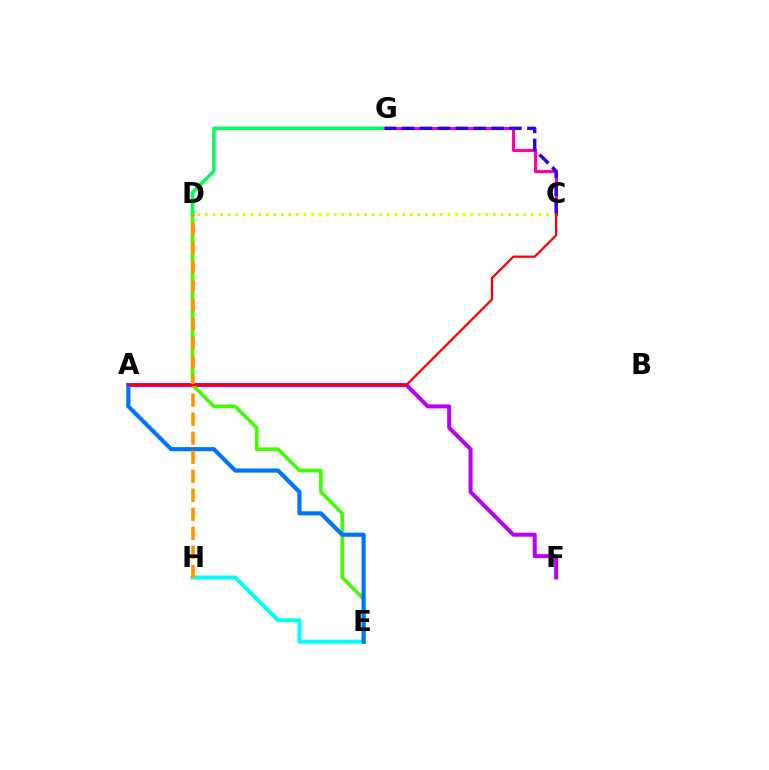{('A', 'F'): [{'color': '#b900ff', 'line_style': 'solid', 'thickness': 2.87}], ('D', 'E'): [{'color': '#3dff00', 'line_style': 'solid', 'thickness': 2.58}], ('D', 'G'): [{'color': '#00ff5c', 'line_style': 'solid', 'thickness': 2.54}], ('E', 'H'): [{'color': '#00fff6', 'line_style': 'solid', 'thickness': 2.88}], ('A', 'E'): [{'color': '#0074ff', 'line_style': 'solid', 'thickness': 2.97}], ('C', 'G'): [{'color': '#ff00ac', 'line_style': 'solid', 'thickness': 2.21}, {'color': '#2500ff', 'line_style': 'dashed', 'thickness': 2.43}], ('D', 'H'): [{'color': '#ff9400', 'line_style': 'dashed', 'thickness': 2.59}], ('C', 'D'): [{'color': '#d1ff00', 'line_style': 'dotted', 'thickness': 2.06}], ('A', 'C'): [{'color': '#ff0000', 'line_style': 'solid', 'thickness': 1.61}]}